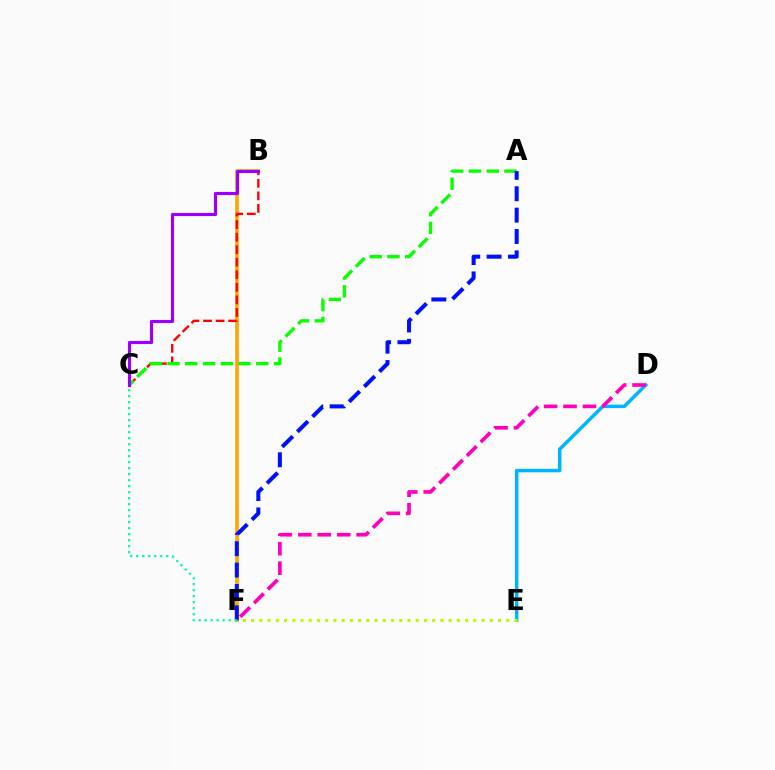{('B', 'F'): [{'color': '#ffa500', 'line_style': 'solid', 'thickness': 2.64}], ('B', 'C'): [{'color': '#ff0000', 'line_style': 'dashed', 'thickness': 1.71}, {'color': '#9b00ff', 'line_style': 'solid', 'thickness': 2.26}], ('D', 'E'): [{'color': '#00b5ff', 'line_style': 'solid', 'thickness': 2.5}], ('A', 'C'): [{'color': '#08ff00', 'line_style': 'dashed', 'thickness': 2.41}], ('A', 'F'): [{'color': '#0010ff', 'line_style': 'dashed', 'thickness': 2.9}], ('C', 'F'): [{'color': '#00ff9d', 'line_style': 'dotted', 'thickness': 1.63}], ('D', 'F'): [{'color': '#ff00bd', 'line_style': 'dashed', 'thickness': 2.64}], ('E', 'F'): [{'color': '#b3ff00', 'line_style': 'dotted', 'thickness': 2.24}]}